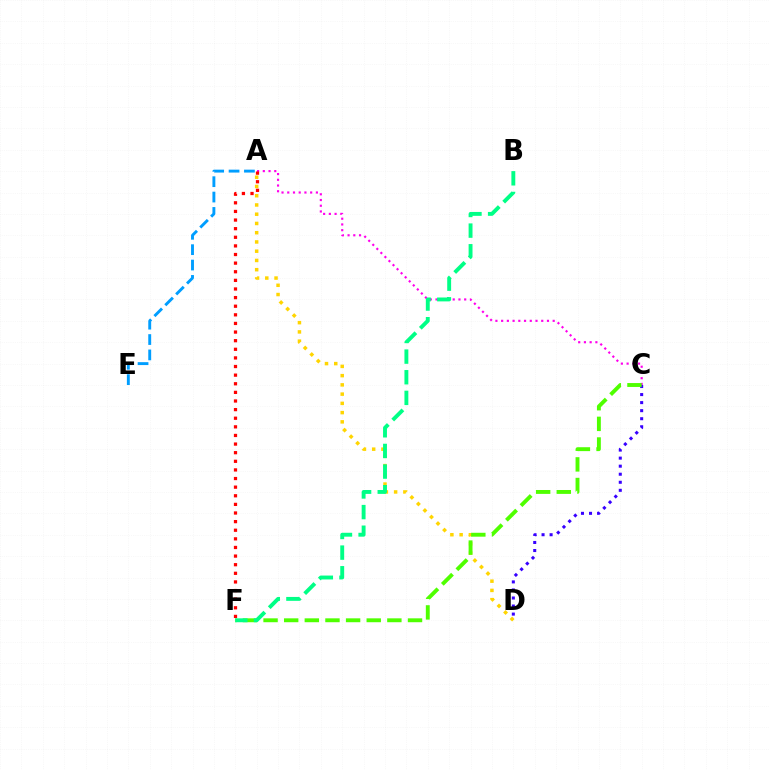{('A', 'D'): [{'color': '#ffd500', 'line_style': 'dotted', 'thickness': 2.51}], ('A', 'C'): [{'color': '#ff00ed', 'line_style': 'dotted', 'thickness': 1.56}], ('C', 'D'): [{'color': '#3700ff', 'line_style': 'dotted', 'thickness': 2.19}], ('C', 'F'): [{'color': '#4fff00', 'line_style': 'dashed', 'thickness': 2.8}], ('A', 'F'): [{'color': '#ff0000', 'line_style': 'dotted', 'thickness': 2.34}], ('B', 'F'): [{'color': '#00ff86', 'line_style': 'dashed', 'thickness': 2.8}], ('A', 'E'): [{'color': '#009eff', 'line_style': 'dashed', 'thickness': 2.09}]}